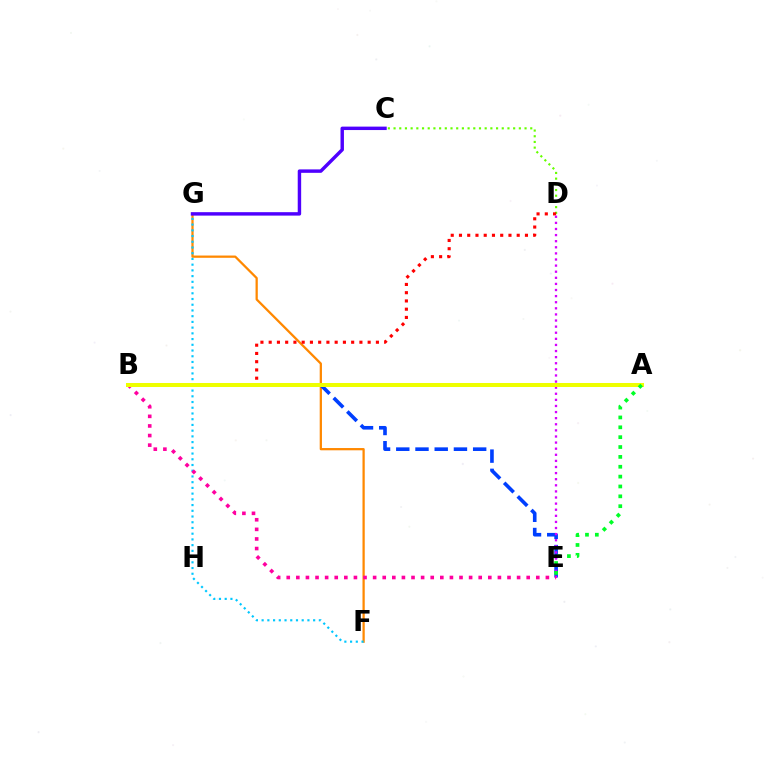{('F', 'G'): [{'color': '#ff8800', 'line_style': 'solid', 'thickness': 1.63}, {'color': '#00c7ff', 'line_style': 'dotted', 'thickness': 1.56}], ('A', 'B'): [{'color': '#00ffaf', 'line_style': 'dashed', 'thickness': 2.82}, {'color': '#eeff00', 'line_style': 'solid', 'thickness': 2.89}], ('C', 'D'): [{'color': '#66ff00', 'line_style': 'dotted', 'thickness': 1.55}], ('B', 'E'): [{'color': '#003fff', 'line_style': 'dashed', 'thickness': 2.61}, {'color': '#ff00a0', 'line_style': 'dotted', 'thickness': 2.61}], ('B', 'D'): [{'color': '#ff0000', 'line_style': 'dotted', 'thickness': 2.24}], ('D', 'E'): [{'color': '#d600ff', 'line_style': 'dotted', 'thickness': 1.66}], ('A', 'E'): [{'color': '#00ff27', 'line_style': 'dotted', 'thickness': 2.68}], ('C', 'G'): [{'color': '#4f00ff', 'line_style': 'solid', 'thickness': 2.47}]}